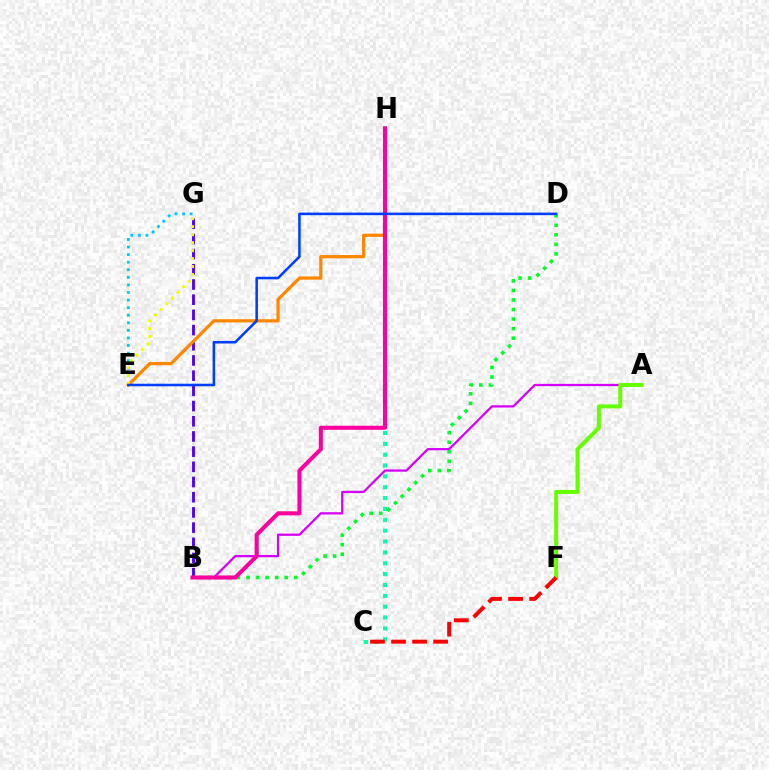{('A', 'B'): [{'color': '#d600ff', 'line_style': 'solid', 'thickness': 1.62}], ('C', 'H'): [{'color': '#00ffaf', 'line_style': 'dotted', 'thickness': 2.95}], ('B', 'G'): [{'color': '#4f00ff', 'line_style': 'dashed', 'thickness': 2.06}], ('E', 'G'): [{'color': '#00c7ff', 'line_style': 'dotted', 'thickness': 2.06}, {'color': '#eeff00', 'line_style': 'dotted', 'thickness': 2.17}], ('B', 'D'): [{'color': '#00ff27', 'line_style': 'dotted', 'thickness': 2.59}], ('A', 'F'): [{'color': '#66ff00', 'line_style': 'solid', 'thickness': 2.87}], ('C', 'F'): [{'color': '#ff0000', 'line_style': 'dashed', 'thickness': 2.86}], ('E', 'H'): [{'color': '#ff8800', 'line_style': 'solid', 'thickness': 2.35}], ('B', 'H'): [{'color': '#ff00a0', 'line_style': 'solid', 'thickness': 2.92}], ('D', 'E'): [{'color': '#003fff', 'line_style': 'solid', 'thickness': 1.85}]}